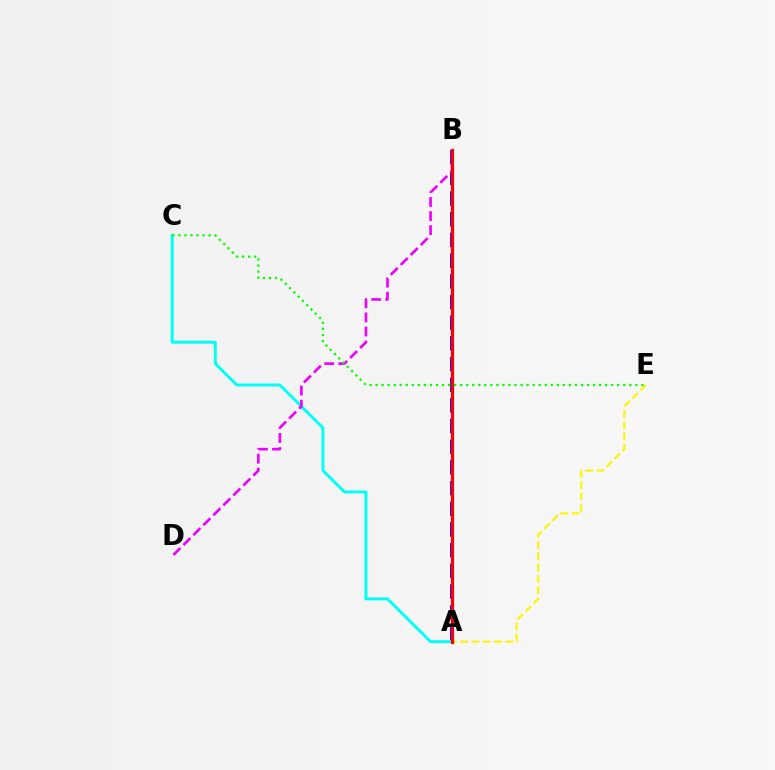{('A', 'C'): [{'color': '#00fff6', 'line_style': 'solid', 'thickness': 2.11}], ('A', 'E'): [{'color': '#fcf500', 'line_style': 'dashed', 'thickness': 1.54}], ('A', 'B'): [{'color': '#0010ff', 'line_style': 'dashed', 'thickness': 2.81}, {'color': '#ff0000', 'line_style': 'solid', 'thickness': 2.28}], ('B', 'D'): [{'color': '#ee00ff', 'line_style': 'dashed', 'thickness': 1.91}], ('C', 'E'): [{'color': '#08ff00', 'line_style': 'dotted', 'thickness': 1.64}]}